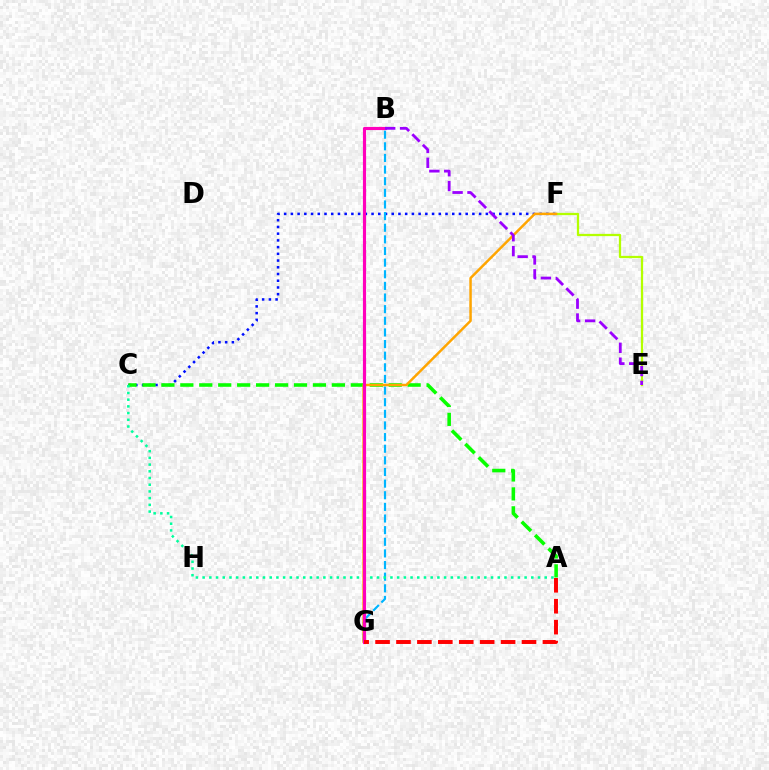{('C', 'F'): [{'color': '#0010ff', 'line_style': 'dotted', 'thickness': 1.83}], ('E', 'F'): [{'color': '#b3ff00', 'line_style': 'solid', 'thickness': 1.63}], ('B', 'G'): [{'color': '#00b5ff', 'line_style': 'dashed', 'thickness': 1.58}, {'color': '#ff00bd', 'line_style': 'solid', 'thickness': 2.26}], ('A', 'C'): [{'color': '#08ff00', 'line_style': 'dashed', 'thickness': 2.57}, {'color': '#00ff9d', 'line_style': 'dotted', 'thickness': 1.82}], ('F', 'G'): [{'color': '#ffa500', 'line_style': 'solid', 'thickness': 1.79}], ('B', 'E'): [{'color': '#9b00ff', 'line_style': 'dashed', 'thickness': 2.02}], ('A', 'G'): [{'color': '#ff0000', 'line_style': 'dashed', 'thickness': 2.84}]}